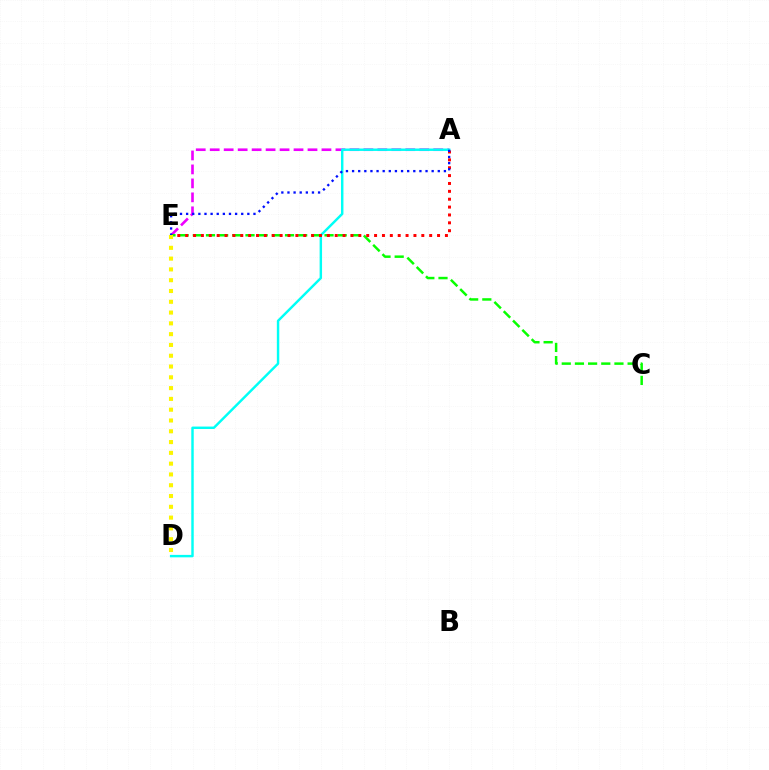{('A', 'E'): [{'color': '#ee00ff', 'line_style': 'dashed', 'thickness': 1.9}, {'color': '#ff0000', 'line_style': 'dotted', 'thickness': 2.14}, {'color': '#0010ff', 'line_style': 'dotted', 'thickness': 1.66}], ('A', 'D'): [{'color': '#00fff6', 'line_style': 'solid', 'thickness': 1.76}], ('C', 'E'): [{'color': '#08ff00', 'line_style': 'dashed', 'thickness': 1.79}], ('D', 'E'): [{'color': '#fcf500', 'line_style': 'dotted', 'thickness': 2.93}]}